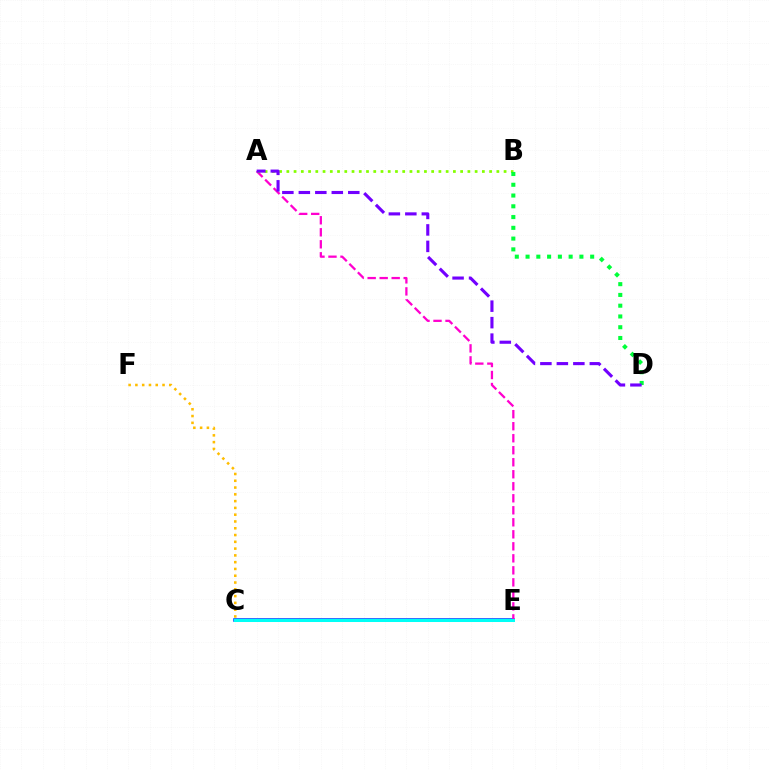{('C', 'E'): [{'color': '#004bff', 'line_style': 'solid', 'thickness': 2.57}, {'color': '#ff0000', 'line_style': 'solid', 'thickness': 1.81}, {'color': '#00fff6', 'line_style': 'solid', 'thickness': 2.17}], ('A', 'E'): [{'color': '#ff00cf', 'line_style': 'dashed', 'thickness': 1.63}], ('A', 'B'): [{'color': '#84ff00', 'line_style': 'dotted', 'thickness': 1.97}], ('B', 'D'): [{'color': '#00ff39', 'line_style': 'dotted', 'thickness': 2.93}], ('A', 'D'): [{'color': '#7200ff', 'line_style': 'dashed', 'thickness': 2.24}], ('C', 'F'): [{'color': '#ffbd00', 'line_style': 'dotted', 'thickness': 1.84}]}